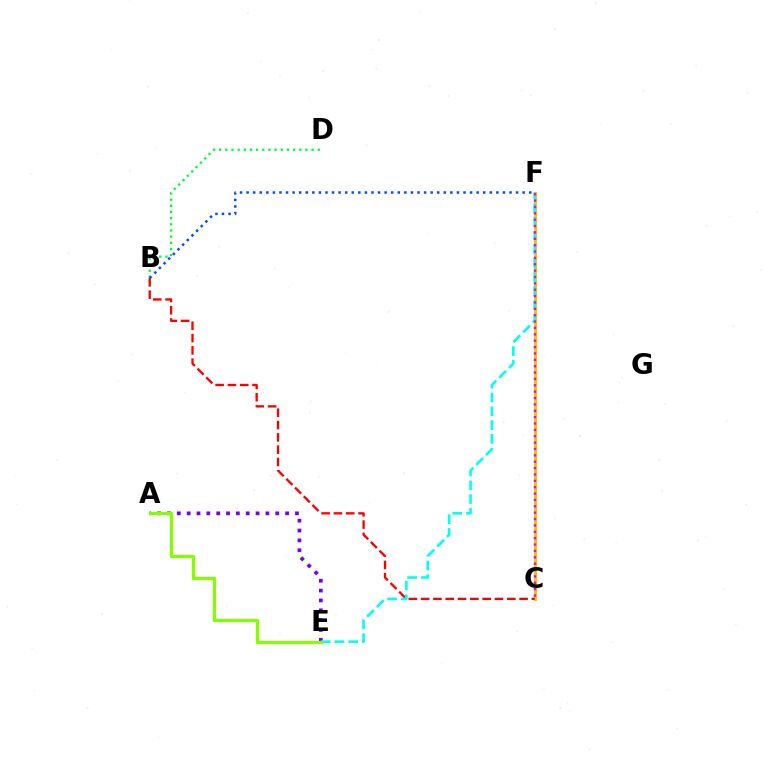{('A', 'E'): [{'color': '#7200ff', 'line_style': 'dotted', 'thickness': 2.67}, {'color': '#84ff00', 'line_style': 'solid', 'thickness': 2.29}], ('C', 'F'): [{'color': '#ffbd00', 'line_style': 'solid', 'thickness': 2.08}, {'color': '#ff00cf', 'line_style': 'dotted', 'thickness': 1.73}], ('B', 'C'): [{'color': '#ff0000', 'line_style': 'dashed', 'thickness': 1.67}], ('B', 'D'): [{'color': '#00ff39', 'line_style': 'dotted', 'thickness': 1.67}], ('E', 'F'): [{'color': '#00fff6', 'line_style': 'dashed', 'thickness': 1.88}], ('B', 'F'): [{'color': '#004bff', 'line_style': 'dotted', 'thickness': 1.79}]}